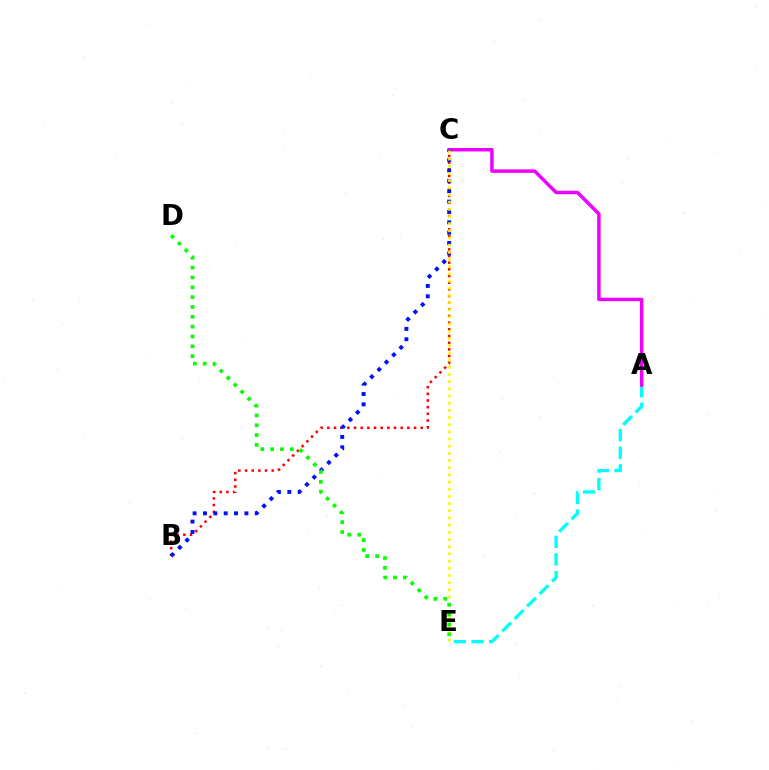{('B', 'C'): [{'color': '#ff0000', 'line_style': 'dotted', 'thickness': 1.81}, {'color': '#0010ff', 'line_style': 'dotted', 'thickness': 2.81}], ('A', 'E'): [{'color': '#00fff6', 'line_style': 'dashed', 'thickness': 2.39}], ('A', 'C'): [{'color': '#ee00ff', 'line_style': 'solid', 'thickness': 2.5}], ('C', 'E'): [{'color': '#fcf500', 'line_style': 'dotted', 'thickness': 1.95}], ('D', 'E'): [{'color': '#08ff00', 'line_style': 'dotted', 'thickness': 2.67}]}